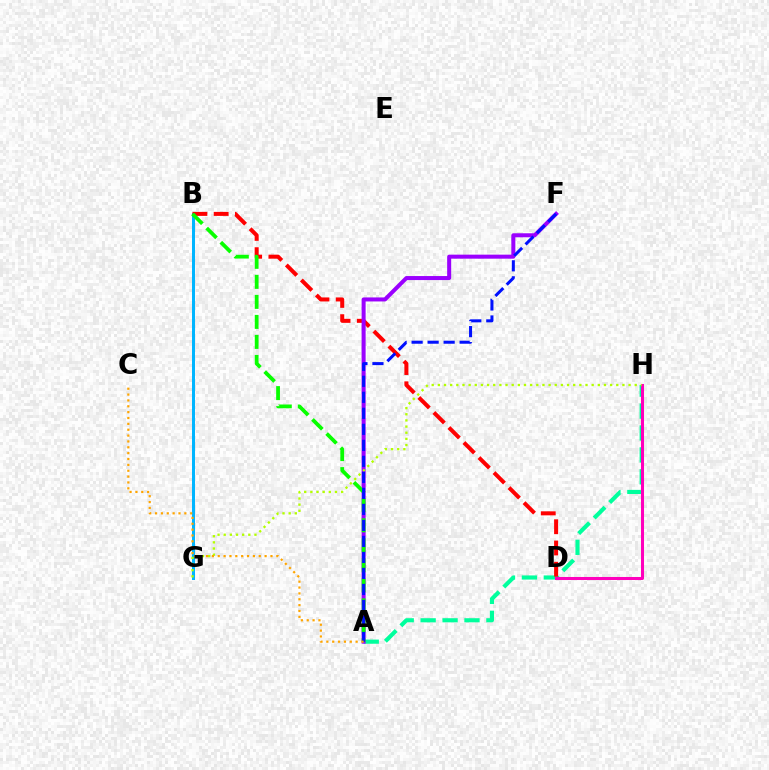{('B', 'G'): [{'color': '#00b5ff', 'line_style': 'solid', 'thickness': 2.16}], ('A', 'H'): [{'color': '#00ff9d', 'line_style': 'dashed', 'thickness': 2.98}], ('B', 'D'): [{'color': '#ff0000', 'line_style': 'dashed', 'thickness': 2.89}], ('A', 'F'): [{'color': '#9b00ff', 'line_style': 'solid', 'thickness': 2.89}, {'color': '#0010ff', 'line_style': 'dashed', 'thickness': 2.18}], ('A', 'B'): [{'color': '#08ff00', 'line_style': 'dashed', 'thickness': 2.72}], ('D', 'H'): [{'color': '#ff00bd', 'line_style': 'solid', 'thickness': 2.18}], ('G', 'H'): [{'color': '#b3ff00', 'line_style': 'dotted', 'thickness': 1.67}], ('A', 'C'): [{'color': '#ffa500', 'line_style': 'dotted', 'thickness': 1.59}]}